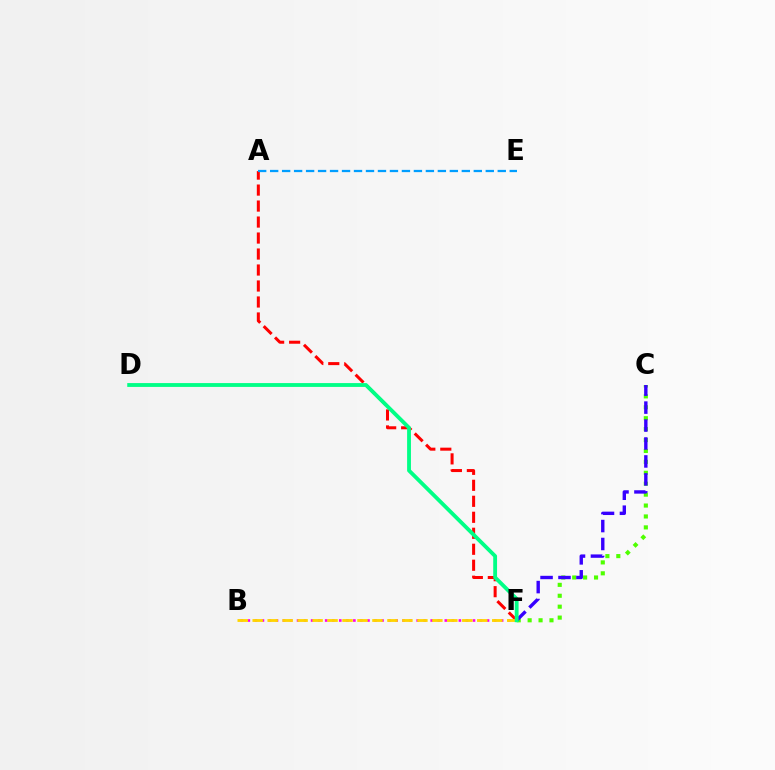{('A', 'F'): [{'color': '#ff0000', 'line_style': 'dashed', 'thickness': 2.17}], ('B', 'F'): [{'color': '#ff00ed', 'line_style': 'dotted', 'thickness': 1.91}, {'color': '#ffd500', 'line_style': 'dashed', 'thickness': 2.03}], ('C', 'F'): [{'color': '#4fff00', 'line_style': 'dotted', 'thickness': 2.97}, {'color': '#3700ff', 'line_style': 'dashed', 'thickness': 2.44}], ('D', 'F'): [{'color': '#00ff86', 'line_style': 'solid', 'thickness': 2.76}], ('A', 'E'): [{'color': '#009eff', 'line_style': 'dashed', 'thickness': 1.63}]}